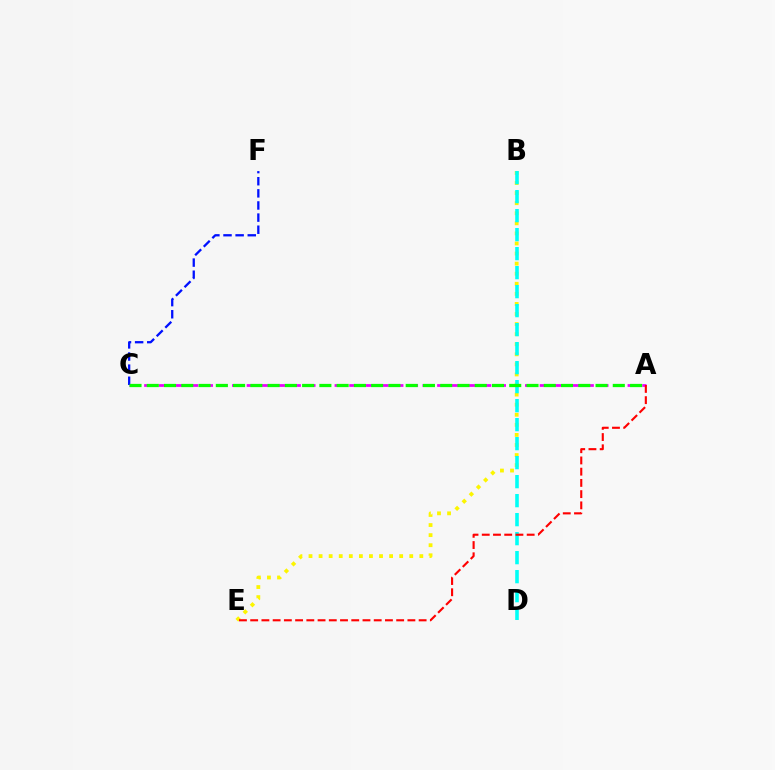{('B', 'E'): [{'color': '#fcf500', 'line_style': 'dotted', 'thickness': 2.74}], ('A', 'C'): [{'color': '#ee00ff', 'line_style': 'dashed', 'thickness': 1.99}, {'color': '#08ff00', 'line_style': 'dashed', 'thickness': 2.34}], ('C', 'F'): [{'color': '#0010ff', 'line_style': 'dashed', 'thickness': 1.65}], ('B', 'D'): [{'color': '#00fff6', 'line_style': 'dashed', 'thickness': 2.58}], ('A', 'E'): [{'color': '#ff0000', 'line_style': 'dashed', 'thickness': 1.53}]}